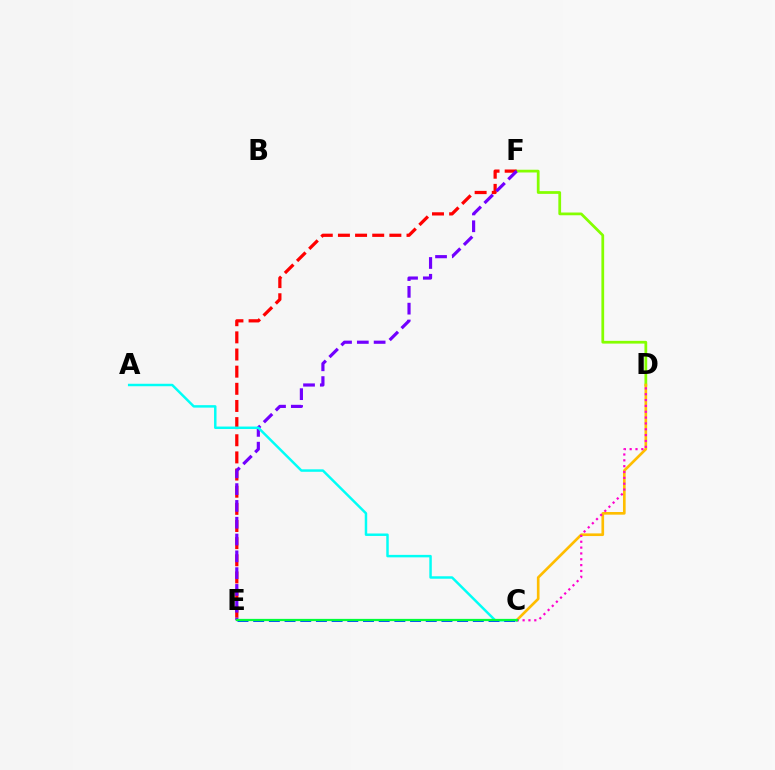{('D', 'F'): [{'color': '#84ff00', 'line_style': 'solid', 'thickness': 1.98}], ('E', 'F'): [{'color': '#ff0000', 'line_style': 'dashed', 'thickness': 2.33}, {'color': '#7200ff', 'line_style': 'dashed', 'thickness': 2.28}], ('C', 'D'): [{'color': '#ffbd00', 'line_style': 'solid', 'thickness': 1.91}, {'color': '#ff00cf', 'line_style': 'dotted', 'thickness': 1.59}], ('A', 'C'): [{'color': '#00fff6', 'line_style': 'solid', 'thickness': 1.78}], ('C', 'E'): [{'color': '#004bff', 'line_style': 'dashed', 'thickness': 2.13}, {'color': '#00ff39', 'line_style': 'solid', 'thickness': 1.63}]}